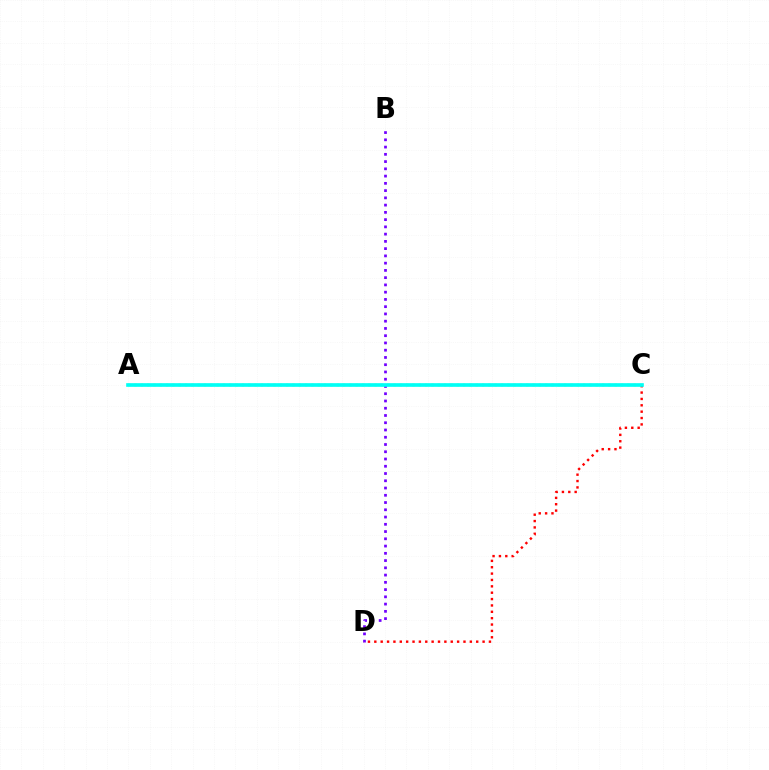{('C', 'D'): [{'color': '#ff0000', 'line_style': 'dotted', 'thickness': 1.73}], ('A', 'C'): [{'color': '#84ff00', 'line_style': 'dotted', 'thickness': 1.72}, {'color': '#00fff6', 'line_style': 'solid', 'thickness': 2.63}], ('B', 'D'): [{'color': '#7200ff', 'line_style': 'dotted', 'thickness': 1.97}]}